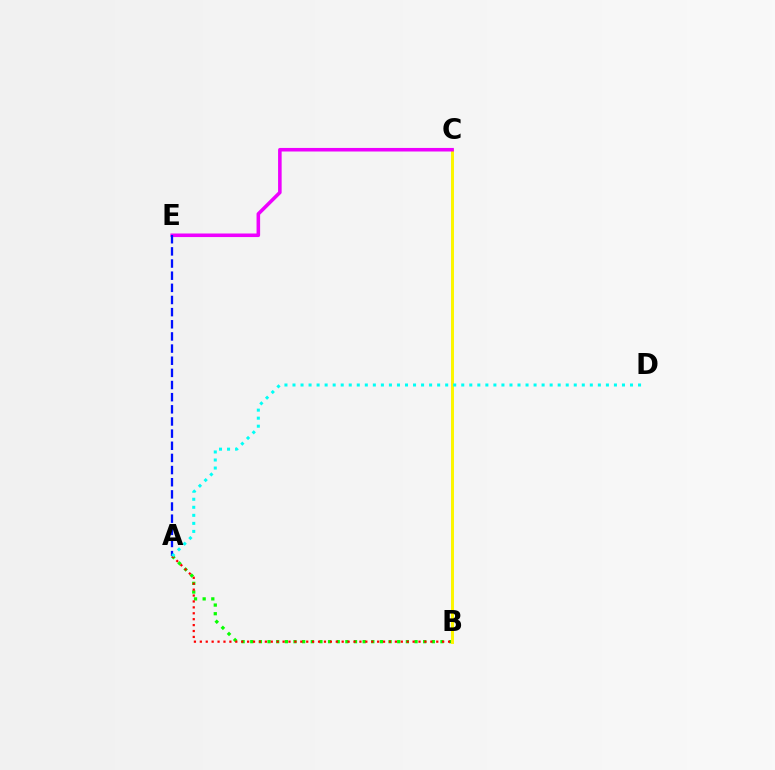{('A', 'B'): [{'color': '#08ff00', 'line_style': 'dotted', 'thickness': 2.35}, {'color': '#ff0000', 'line_style': 'dotted', 'thickness': 1.61}], ('B', 'C'): [{'color': '#fcf500', 'line_style': 'solid', 'thickness': 2.14}], ('C', 'E'): [{'color': '#ee00ff', 'line_style': 'solid', 'thickness': 2.57}], ('A', 'E'): [{'color': '#0010ff', 'line_style': 'dashed', 'thickness': 1.65}], ('A', 'D'): [{'color': '#00fff6', 'line_style': 'dotted', 'thickness': 2.18}]}